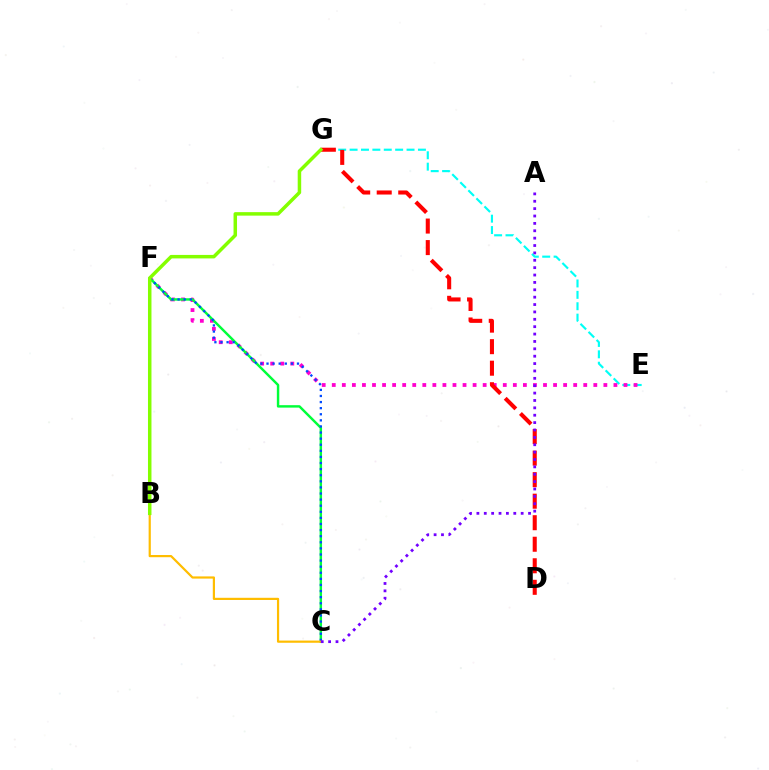{('E', 'G'): [{'color': '#00fff6', 'line_style': 'dashed', 'thickness': 1.55}], ('E', 'F'): [{'color': '#ff00cf', 'line_style': 'dotted', 'thickness': 2.73}], ('C', 'F'): [{'color': '#00ff39', 'line_style': 'solid', 'thickness': 1.75}, {'color': '#004bff', 'line_style': 'dotted', 'thickness': 1.66}], ('D', 'G'): [{'color': '#ff0000', 'line_style': 'dashed', 'thickness': 2.92}], ('B', 'C'): [{'color': '#ffbd00', 'line_style': 'solid', 'thickness': 1.58}], ('A', 'C'): [{'color': '#7200ff', 'line_style': 'dotted', 'thickness': 2.0}], ('B', 'G'): [{'color': '#84ff00', 'line_style': 'solid', 'thickness': 2.51}]}